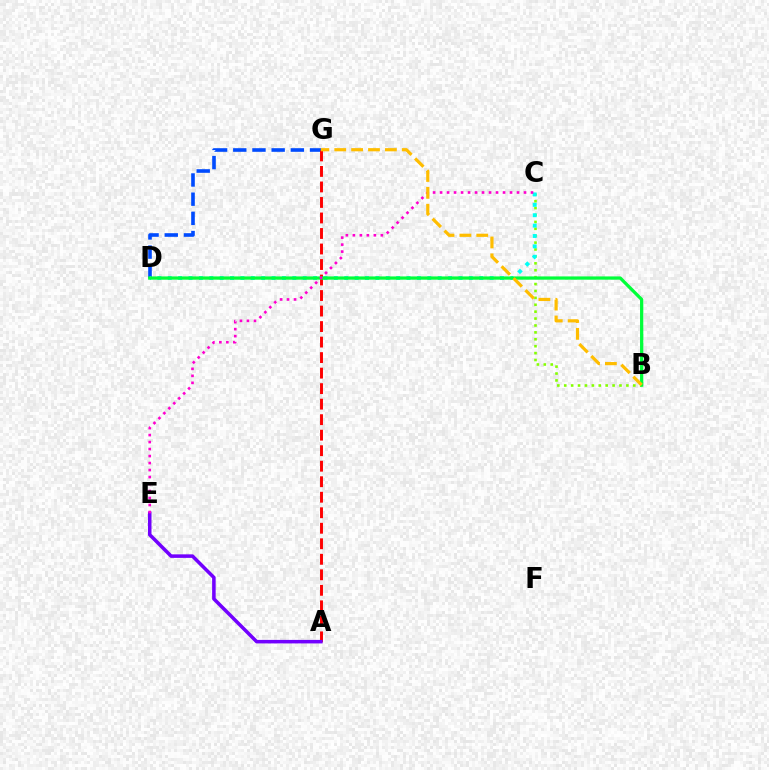{('D', 'G'): [{'color': '#004bff', 'line_style': 'dashed', 'thickness': 2.61}], ('B', 'C'): [{'color': '#84ff00', 'line_style': 'dotted', 'thickness': 1.88}], ('A', 'G'): [{'color': '#ff0000', 'line_style': 'dashed', 'thickness': 2.11}], ('C', 'D'): [{'color': '#00fff6', 'line_style': 'dotted', 'thickness': 2.82}], ('A', 'E'): [{'color': '#7200ff', 'line_style': 'solid', 'thickness': 2.54}], ('B', 'D'): [{'color': '#00ff39', 'line_style': 'solid', 'thickness': 2.35}], ('C', 'E'): [{'color': '#ff00cf', 'line_style': 'dotted', 'thickness': 1.9}], ('B', 'G'): [{'color': '#ffbd00', 'line_style': 'dashed', 'thickness': 2.29}]}